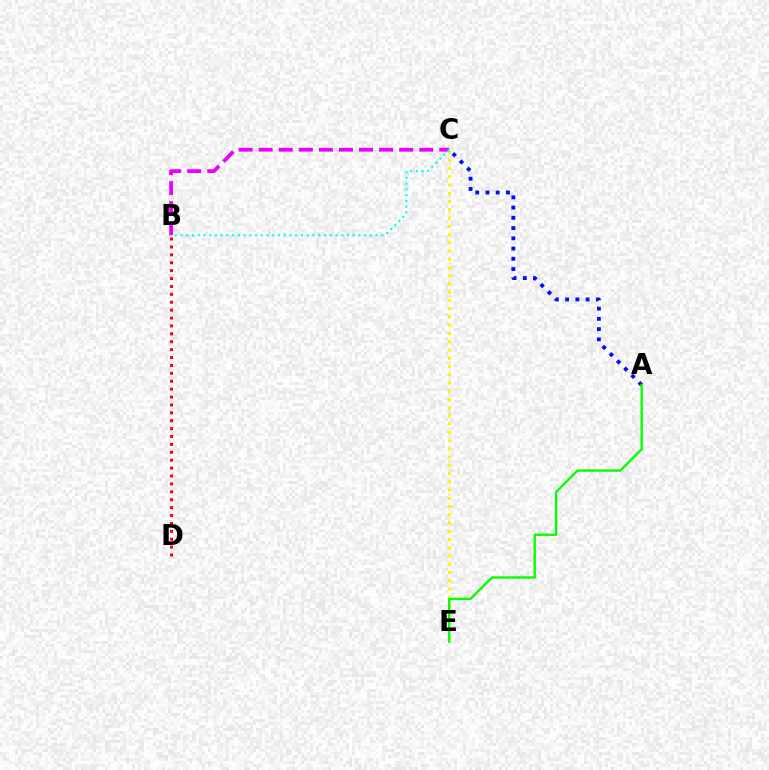{('C', 'E'): [{'color': '#fcf500', 'line_style': 'dotted', 'thickness': 2.24}], ('A', 'C'): [{'color': '#0010ff', 'line_style': 'dotted', 'thickness': 2.78}], ('B', 'C'): [{'color': '#ee00ff', 'line_style': 'dashed', 'thickness': 2.73}, {'color': '#00fff6', 'line_style': 'dotted', 'thickness': 1.56}], ('A', 'E'): [{'color': '#08ff00', 'line_style': 'solid', 'thickness': 1.72}], ('B', 'D'): [{'color': '#ff0000', 'line_style': 'dotted', 'thickness': 2.15}]}